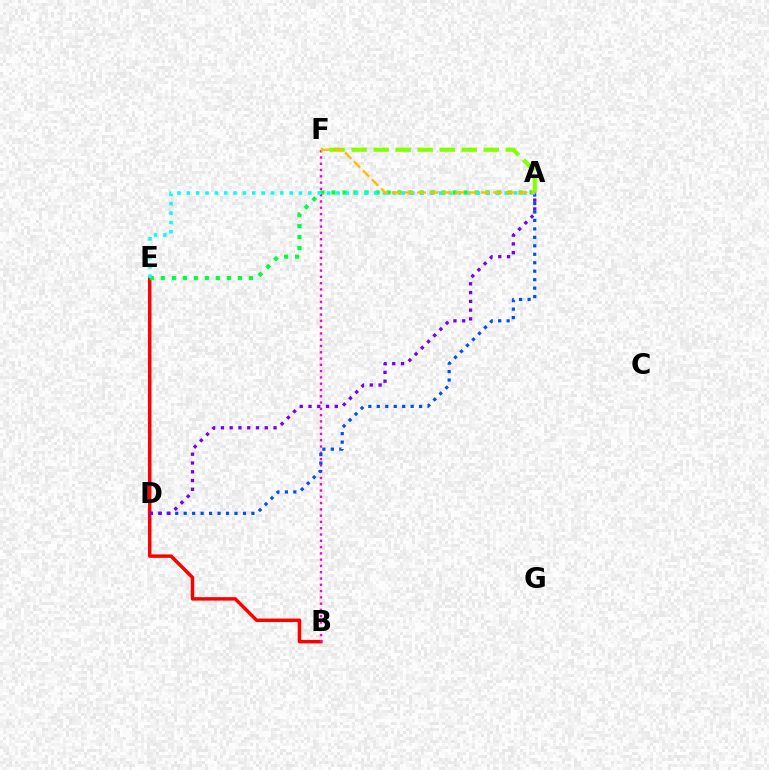{('B', 'E'): [{'color': '#ff0000', 'line_style': 'solid', 'thickness': 2.5}], ('B', 'F'): [{'color': '#ff00cf', 'line_style': 'dotted', 'thickness': 1.71}], ('A', 'E'): [{'color': '#00ff39', 'line_style': 'dotted', 'thickness': 2.99}, {'color': '#00fff6', 'line_style': 'dotted', 'thickness': 2.54}], ('A', 'D'): [{'color': '#004bff', 'line_style': 'dotted', 'thickness': 2.3}, {'color': '#7200ff', 'line_style': 'dotted', 'thickness': 2.38}], ('A', 'F'): [{'color': '#84ff00', 'line_style': 'dashed', 'thickness': 2.99}, {'color': '#ffbd00', 'line_style': 'dashed', 'thickness': 1.72}]}